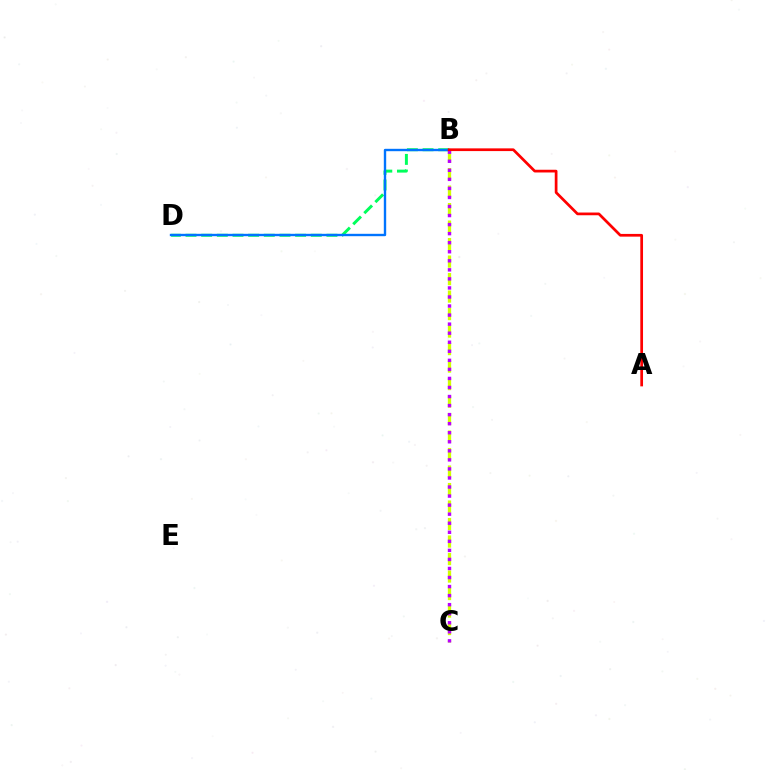{('B', 'C'): [{'color': '#d1ff00', 'line_style': 'dashed', 'thickness': 2.38}, {'color': '#b900ff', 'line_style': 'dotted', 'thickness': 2.46}], ('B', 'D'): [{'color': '#00ff5c', 'line_style': 'dashed', 'thickness': 2.13}, {'color': '#0074ff', 'line_style': 'solid', 'thickness': 1.72}], ('A', 'B'): [{'color': '#ff0000', 'line_style': 'solid', 'thickness': 1.96}]}